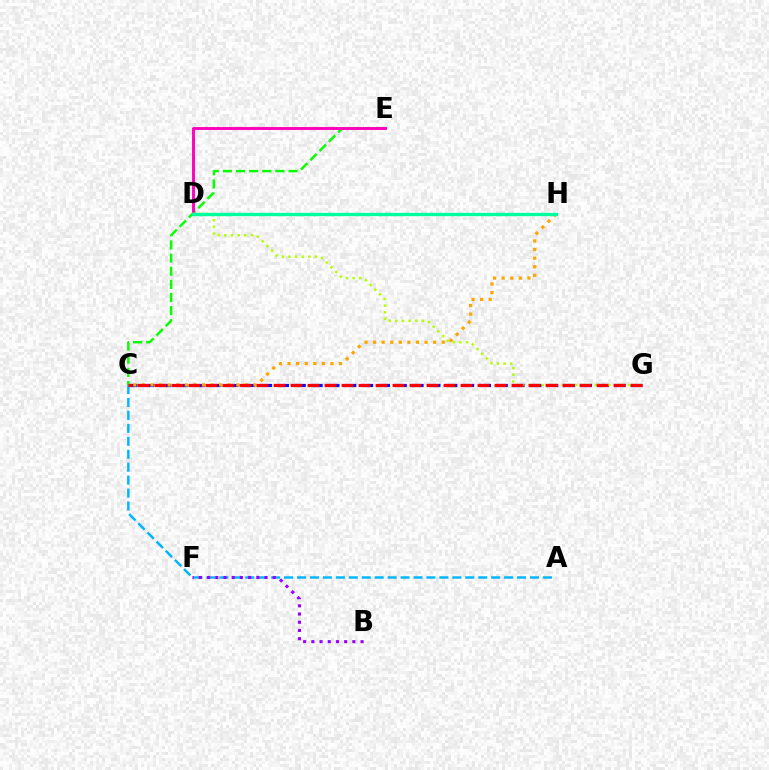{('C', 'G'): [{'color': '#0010ff', 'line_style': 'dashed', 'thickness': 2.29}, {'color': '#ff0000', 'line_style': 'dashed', 'thickness': 2.31}], ('A', 'C'): [{'color': '#00b5ff', 'line_style': 'dashed', 'thickness': 1.76}], ('C', 'E'): [{'color': '#08ff00', 'line_style': 'dashed', 'thickness': 1.78}], ('D', 'E'): [{'color': '#ff00bd', 'line_style': 'solid', 'thickness': 2.1}], ('C', 'H'): [{'color': '#ffa500', 'line_style': 'dotted', 'thickness': 2.33}], ('D', 'G'): [{'color': '#b3ff00', 'line_style': 'dotted', 'thickness': 1.8}], ('B', 'F'): [{'color': '#9b00ff', 'line_style': 'dotted', 'thickness': 2.23}], ('D', 'H'): [{'color': '#00ff9d', 'line_style': 'solid', 'thickness': 2.4}]}